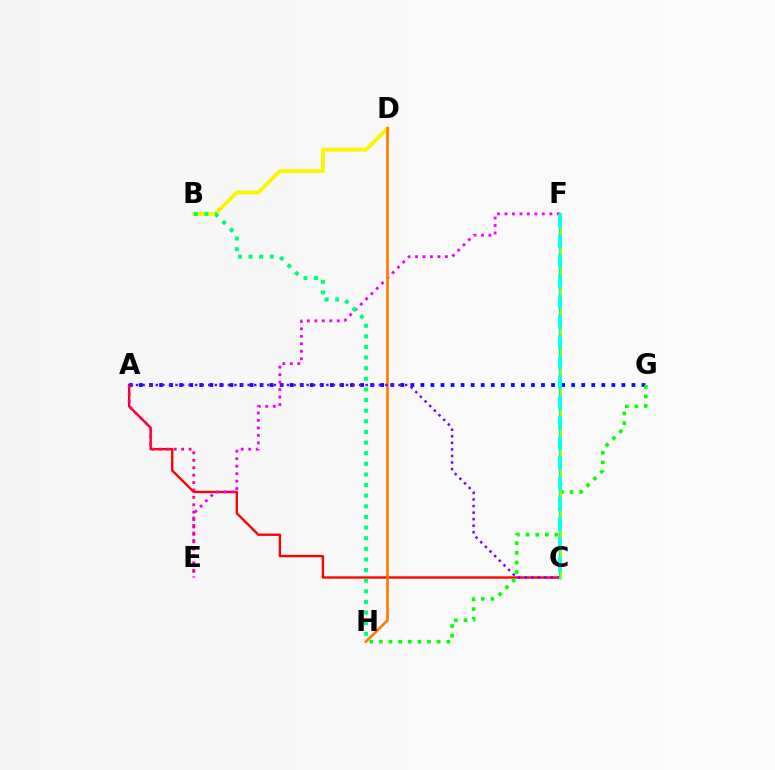{('C', 'F'): [{'color': '#008cff', 'line_style': 'solid', 'thickness': 1.65}, {'color': '#84ff00', 'line_style': 'solid', 'thickness': 1.8}, {'color': '#00fff6', 'line_style': 'dashed', 'thickness': 2.74}], ('B', 'D'): [{'color': '#fcf500', 'line_style': 'solid', 'thickness': 2.8}], ('A', 'G'): [{'color': '#0010ff', 'line_style': 'dotted', 'thickness': 2.73}], ('A', 'C'): [{'color': '#ff0000', 'line_style': 'solid', 'thickness': 1.7}, {'color': '#7200ff', 'line_style': 'dotted', 'thickness': 1.78}], ('E', 'F'): [{'color': '#ee00ff', 'line_style': 'dotted', 'thickness': 2.03}], ('D', 'H'): [{'color': '#ff7c00', 'line_style': 'solid', 'thickness': 1.94}], ('A', 'E'): [{'color': '#ff0094', 'line_style': 'dotted', 'thickness': 2.01}], ('G', 'H'): [{'color': '#08ff00', 'line_style': 'dotted', 'thickness': 2.62}], ('B', 'H'): [{'color': '#00ff74', 'line_style': 'dotted', 'thickness': 2.89}]}